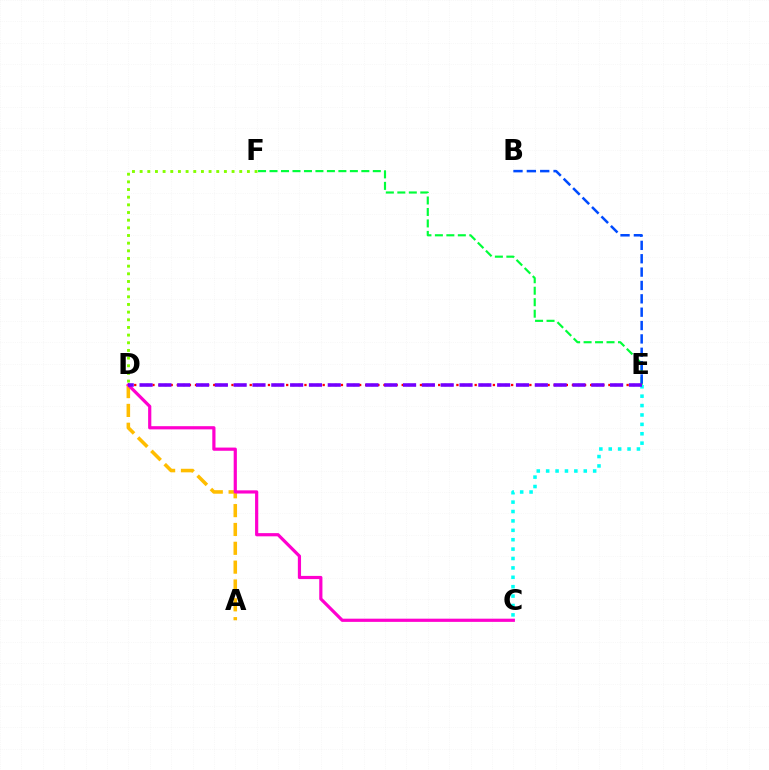{('D', 'E'): [{'color': '#ff0000', 'line_style': 'dotted', 'thickness': 1.65}, {'color': '#7200ff', 'line_style': 'dashed', 'thickness': 2.56}], ('A', 'D'): [{'color': '#ffbd00', 'line_style': 'dashed', 'thickness': 2.56}], ('C', 'E'): [{'color': '#00fff6', 'line_style': 'dotted', 'thickness': 2.55}], ('D', 'F'): [{'color': '#84ff00', 'line_style': 'dotted', 'thickness': 2.08}], ('E', 'F'): [{'color': '#00ff39', 'line_style': 'dashed', 'thickness': 1.56}], ('B', 'E'): [{'color': '#004bff', 'line_style': 'dashed', 'thickness': 1.82}], ('C', 'D'): [{'color': '#ff00cf', 'line_style': 'solid', 'thickness': 2.3}]}